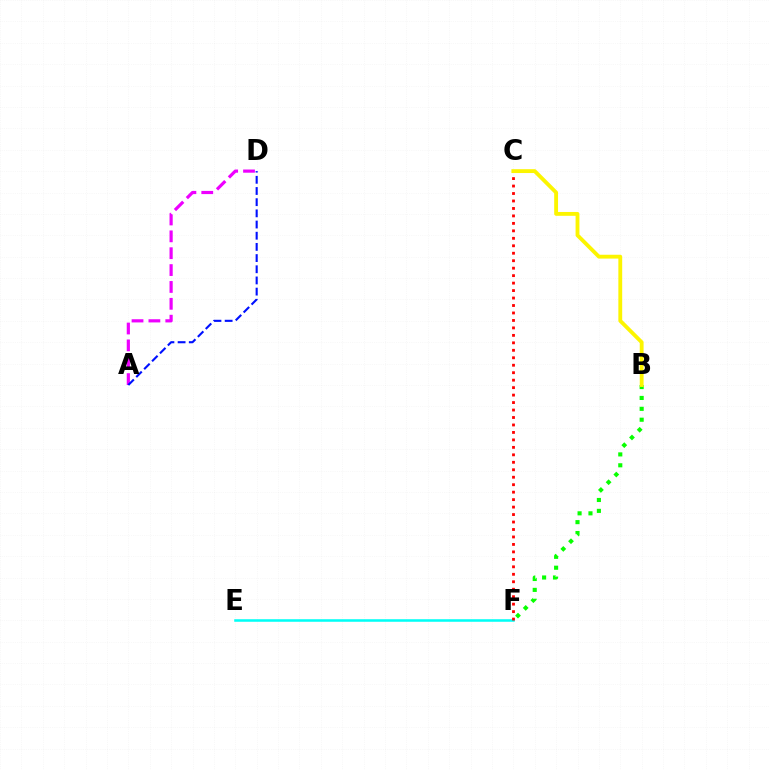{('B', 'F'): [{'color': '#08ff00', 'line_style': 'dotted', 'thickness': 2.96}], ('E', 'F'): [{'color': '#00fff6', 'line_style': 'solid', 'thickness': 1.83}], ('C', 'F'): [{'color': '#ff0000', 'line_style': 'dotted', 'thickness': 2.03}], ('A', 'D'): [{'color': '#ee00ff', 'line_style': 'dashed', 'thickness': 2.29}, {'color': '#0010ff', 'line_style': 'dashed', 'thickness': 1.52}], ('B', 'C'): [{'color': '#fcf500', 'line_style': 'solid', 'thickness': 2.76}]}